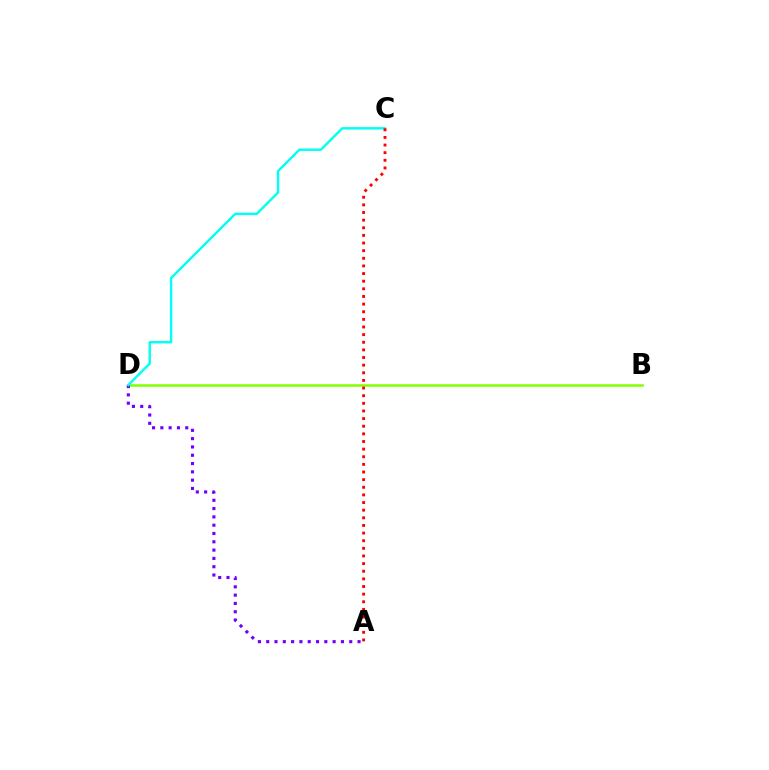{('B', 'D'): [{'color': '#84ff00', 'line_style': 'solid', 'thickness': 1.84}], ('A', 'D'): [{'color': '#7200ff', 'line_style': 'dotted', 'thickness': 2.26}], ('C', 'D'): [{'color': '#00fff6', 'line_style': 'solid', 'thickness': 1.73}], ('A', 'C'): [{'color': '#ff0000', 'line_style': 'dotted', 'thickness': 2.07}]}